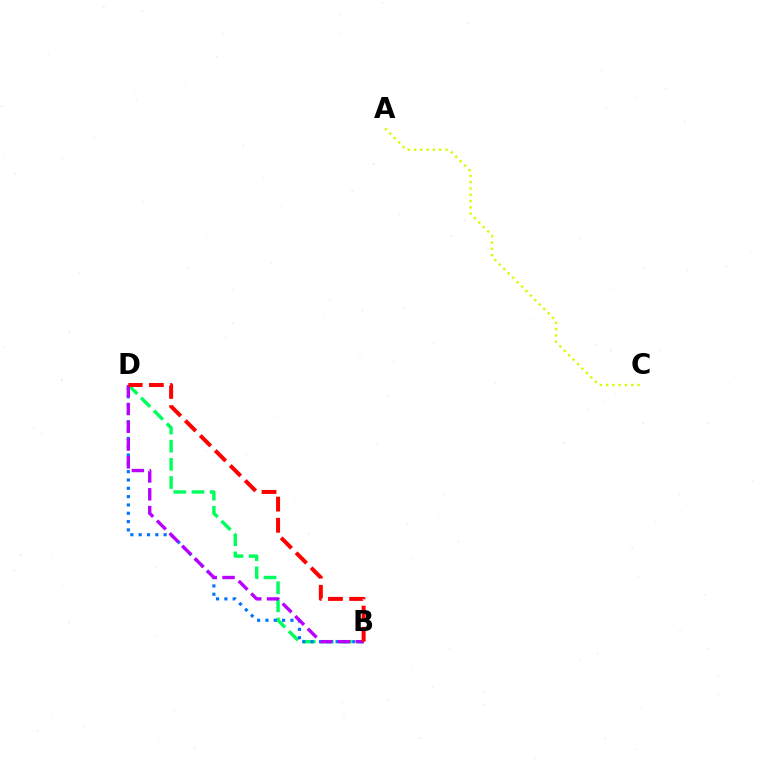{('B', 'D'): [{'color': '#00ff5c', 'line_style': 'dashed', 'thickness': 2.47}, {'color': '#0074ff', 'line_style': 'dotted', 'thickness': 2.26}, {'color': '#b900ff', 'line_style': 'dashed', 'thickness': 2.42}, {'color': '#ff0000', 'line_style': 'dashed', 'thickness': 2.88}], ('A', 'C'): [{'color': '#d1ff00', 'line_style': 'dotted', 'thickness': 1.71}]}